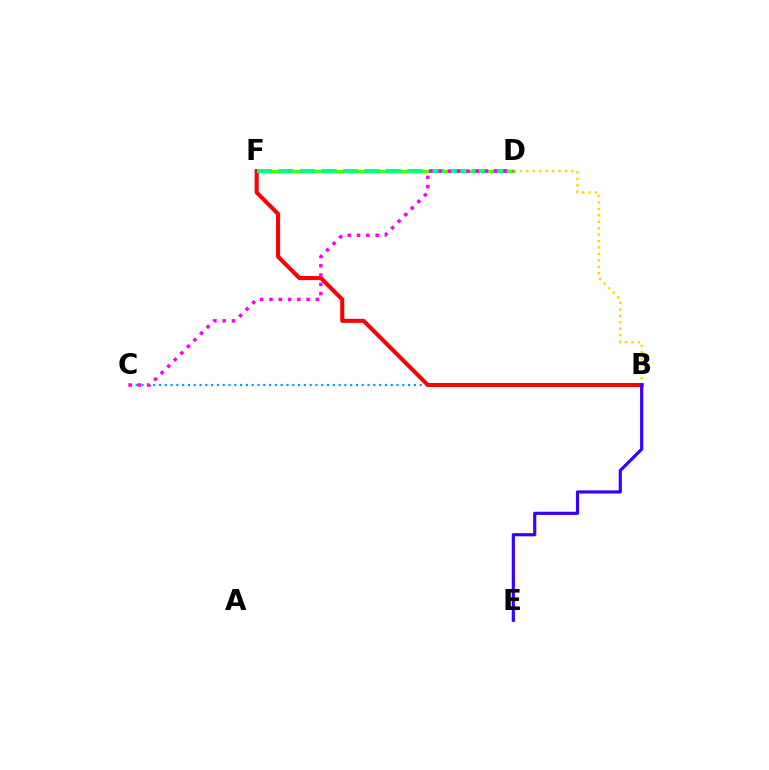{('B', 'D'): [{'color': '#ffd500', 'line_style': 'dotted', 'thickness': 1.75}], ('B', 'C'): [{'color': '#009eff', 'line_style': 'dotted', 'thickness': 1.57}], ('D', 'F'): [{'color': '#4fff00', 'line_style': 'solid', 'thickness': 2.44}, {'color': '#00ff86', 'line_style': 'dashed', 'thickness': 2.92}], ('B', 'F'): [{'color': '#ff0000', 'line_style': 'solid', 'thickness': 2.93}], ('B', 'E'): [{'color': '#3700ff', 'line_style': 'solid', 'thickness': 2.29}], ('C', 'D'): [{'color': '#ff00ed', 'line_style': 'dotted', 'thickness': 2.52}]}